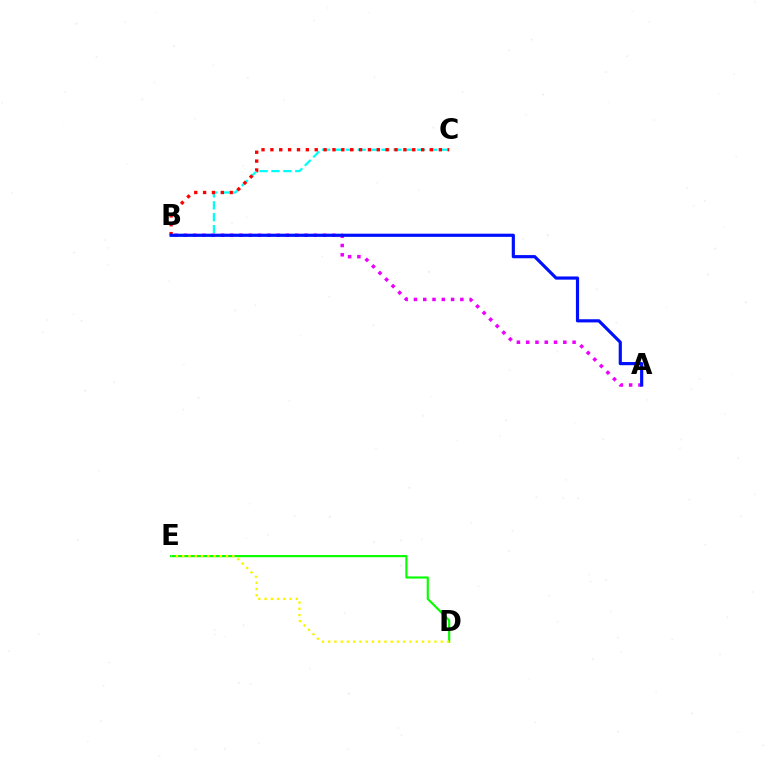{('A', 'B'): [{'color': '#ee00ff', 'line_style': 'dotted', 'thickness': 2.52}, {'color': '#0010ff', 'line_style': 'solid', 'thickness': 2.28}], ('D', 'E'): [{'color': '#08ff00', 'line_style': 'solid', 'thickness': 1.56}, {'color': '#fcf500', 'line_style': 'dotted', 'thickness': 1.7}], ('B', 'C'): [{'color': '#00fff6', 'line_style': 'dashed', 'thickness': 1.62}, {'color': '#ff0000', 'line_style': 'dotted', 'thickness': 2.41}]}